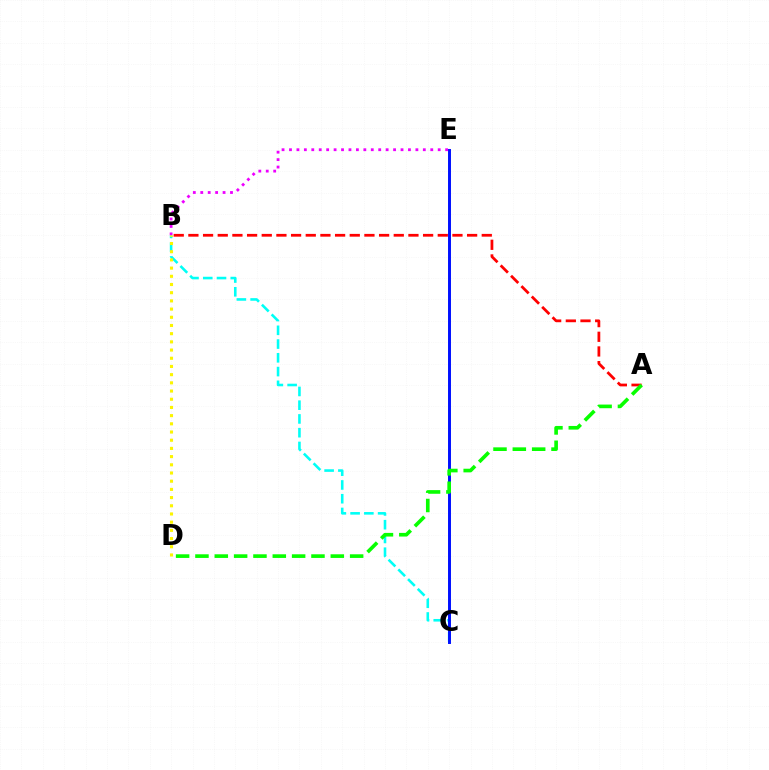{('A', 'B'): [{'color': '#ff0000', 'line_style': 'dashed', 'thickness': 1.99}], ('B', 'C'): [{'color': '#00fff6', 'line_style': 'dashed', 'thickness': 1.87}], ('C', 'E'): [{'color': '#0010ff', 'line_style': 'solid', 'thickness': 2.13}], ('B', 'E'): [{'color': '#ee00ff', 'line_style': 'dotted', 'thickness': 2.02}], ('A', 'D'): [{'color': '#08ff00', 'line_style': 'dashed', 'thickness': 2.63}], ('B', 'D'): [{'color': '#fcf500', 'line_style': 'dotted', 'thickness': 2.23}]}